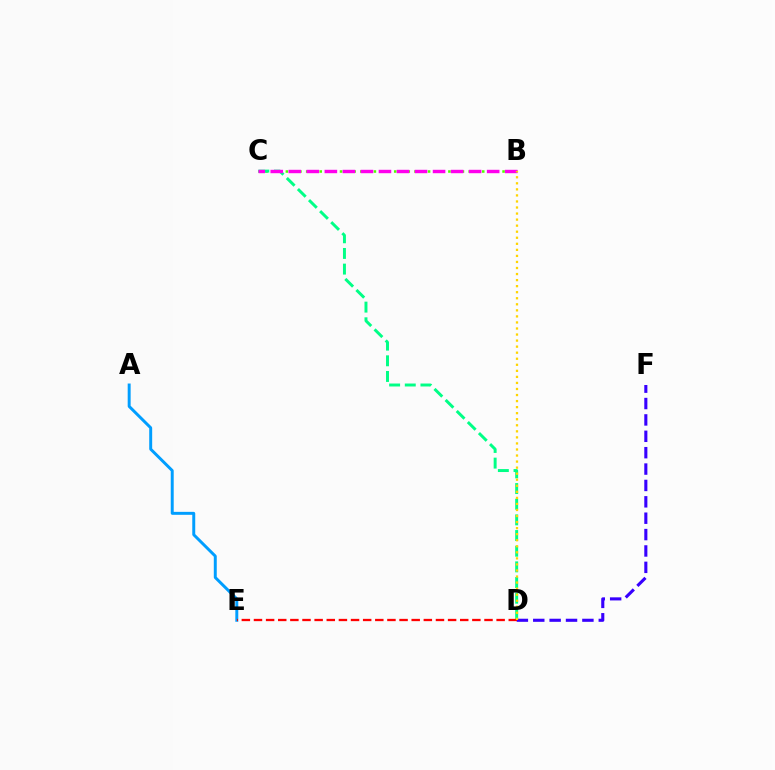{('A', 'E'): [{'color': '#009eff', 'line_style': 'solid', 'thickness': 2.13}], ('D', 'F'): [{'color': '#3700ff', 'line_style': 'dashed', 'thickness': 2.23}], ('B', 'C'): [{'color': '#4fff00', 'line_style': 'dotted', 'thickness': 1.84}, {'color': '#ff00ed', 'line_style': 'dashed', 'thickness': 2.45}], ('C', 'D'): [{'color': '#00ff86', 'line_style': 'dashed', 'thickness': 2.13}], ('D', 'E'): [{'color': '#ff0000', 'line_style': 'dashed', 'thickness': 1.65}], ('B', 'D'): [{'color': '#ffd500', 'line_style': 'dotted', 'thickness': 1.64}]}